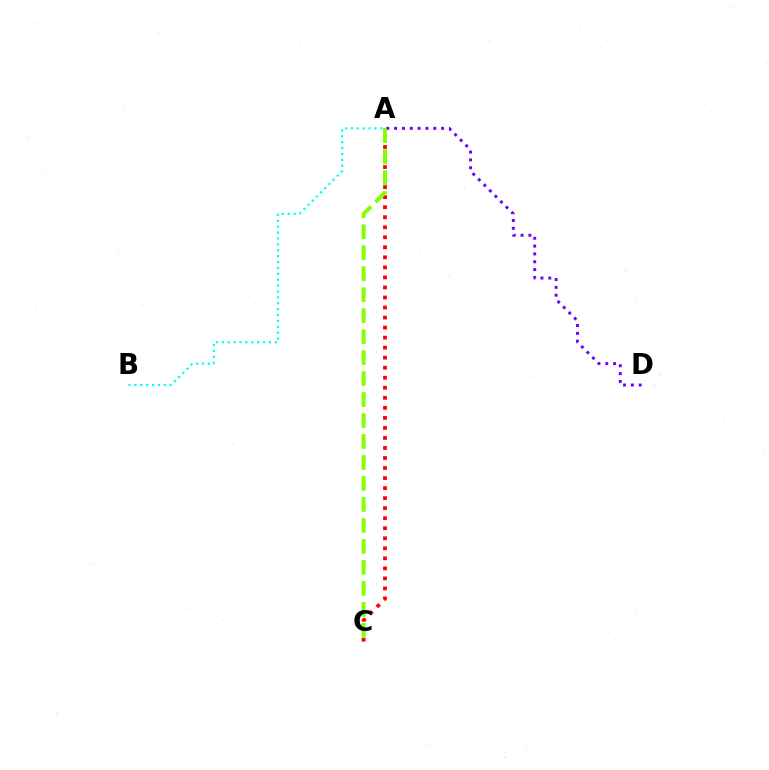{('A', 'B'): [{'color': '#00fff6', 'line_style': 'dotted', 'thickness': 1.6}], ('A', 'D'): [{'color': '#7200ff', 'line_style': 'dotted', 'thickness': 2.13}], ('A', 'C'): [{'color': '#ff0000', 'line_style': 'dotted', 'thickness': 2.73}, {'color': '#84ff00', 'line_style': 'dashed', 'thickness': 2.85}]}